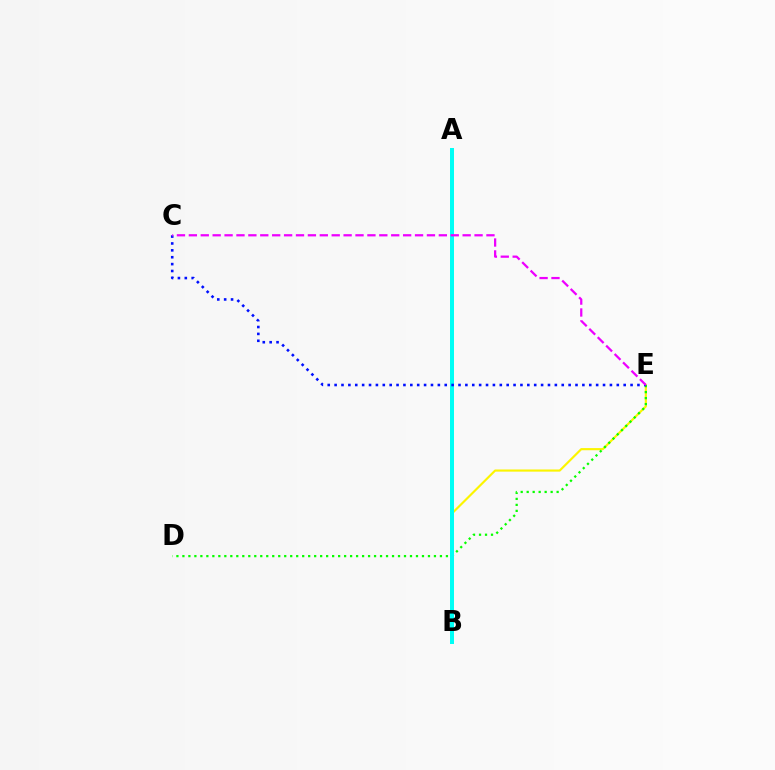{('B', 'E'): [{'color': '#fcf500', 'line_style': 'solid', 'thickness': 1.55}], ('D', 'E'): [{'color': '#08ff00', 'line_style': 'dotted', 'thickness': 1.63}], ('A', 'B'): [{'color': '#ff0000', 'line_style': 'solid', 'thickness': 1.83}, {'color': '#00fff6', 'line_style': 'solid', 'thickness': 2.88}], ('C', 'E'): [{'color': '#0010ff', 'line_style': 'dotted', 'thickness': 1.87}, {'color': '#ee00ff', 'line_style': 'dashed', 'thickness': 1.62}]}